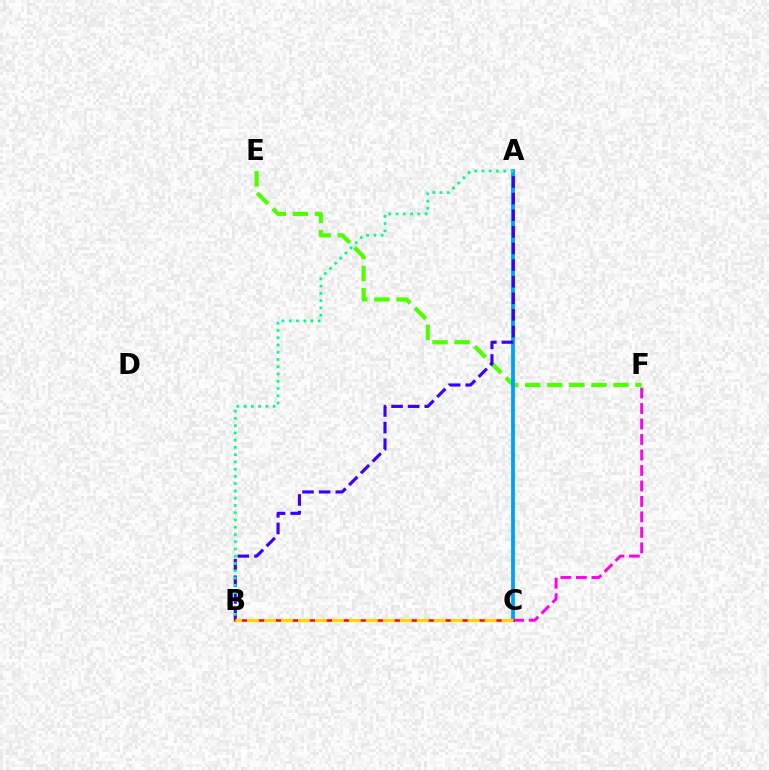{('E', 'F'): [{'color': '#4fff00', 'line_style': 'dashed', 'thickness': 3.0}], ('A', 'C'): [{'color': '#009eff', 'line_style': 'solid', 'thickness': 2.72}], ('A', 'B'): [{'color': '#3700ff', 'line_style': 'dashed', 'thickness': 2.26}, {'color': '#00ff86', 'line_style': 'dotted', 'thickness': 1.97}], ('C', 'F'): [{'color': '#ff00ed', 'line_style': 'dashed', 'thickness': 2.1}], ('B', 'C'): [{'color': '#ff0000', 'line_style': 'solid', 'thickness': 1.81}, {'color': '#ffd500', 'line_style': 'dashed', 'thickness': 2.31}]}